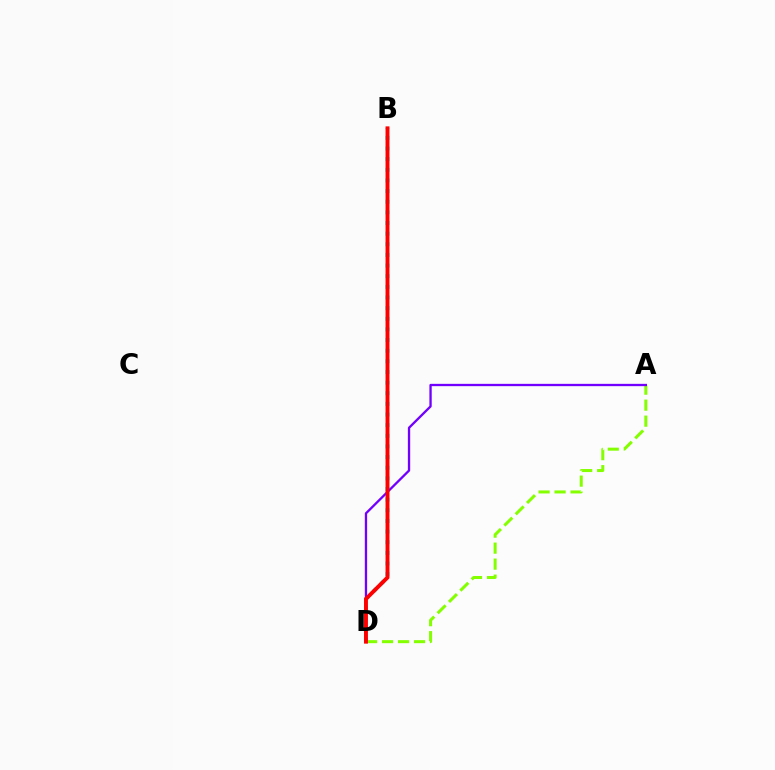{('B', 'D'): [{'color': '#00fff6', 'line_style': 'dotted', 'thickness': 2.89}, {'color': '#ff0000', 'line_style': 'solid', 'thickness': 2.81}], ('A', 'D'): [{'color': '#84ff00', 'line_style': 'dashed', 'thickness': 2.17}, {'color': '#7200ff', 'line_style': 'solid', 'thickness': 1.67}]}